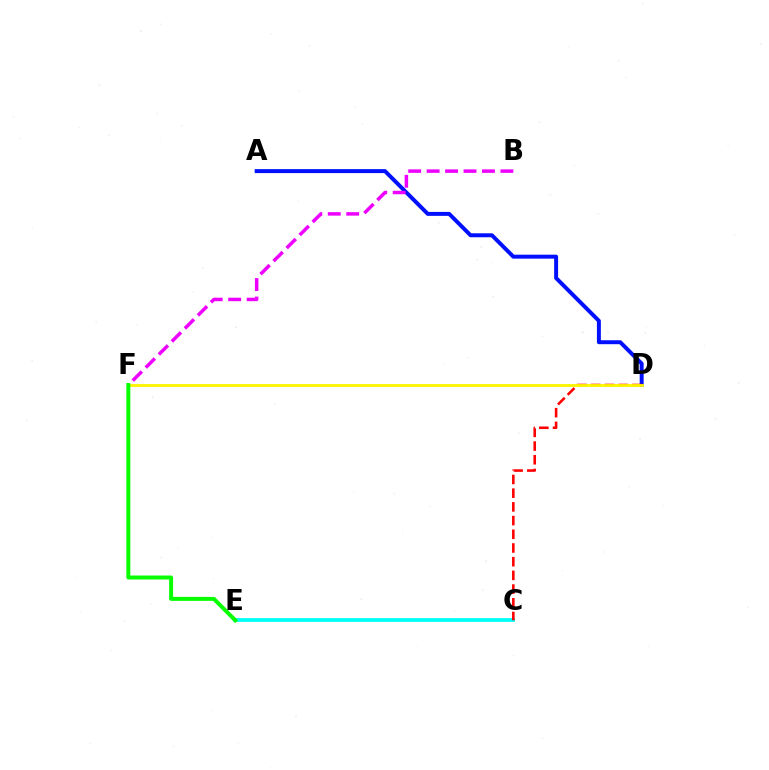{('A', 'D'): [{'color': '#0010ff', 'line_style': 'solid', 'thickness': 2.85}], ('B', 'F'): [{'color': '#ee00ff', 'line_style': 'dashed', 'thickness': 2.51}], ('C', 'E'): [{'color': '#00fff6', 'line_style': 'solid', 'thickness': 2.73}], ('C', 'D'): [{'color': '#ff0000', 'line_style': 'dashed', 'thickness': 1.86}], ('D', 'F'): [{'color': '#fcf500', 'line_style': 'solid', 'thickness': 2.03}], ('E', 'F'): [{'color': '#08ff00', 'line_style': 'solid', 'thickness': 2.86}]}